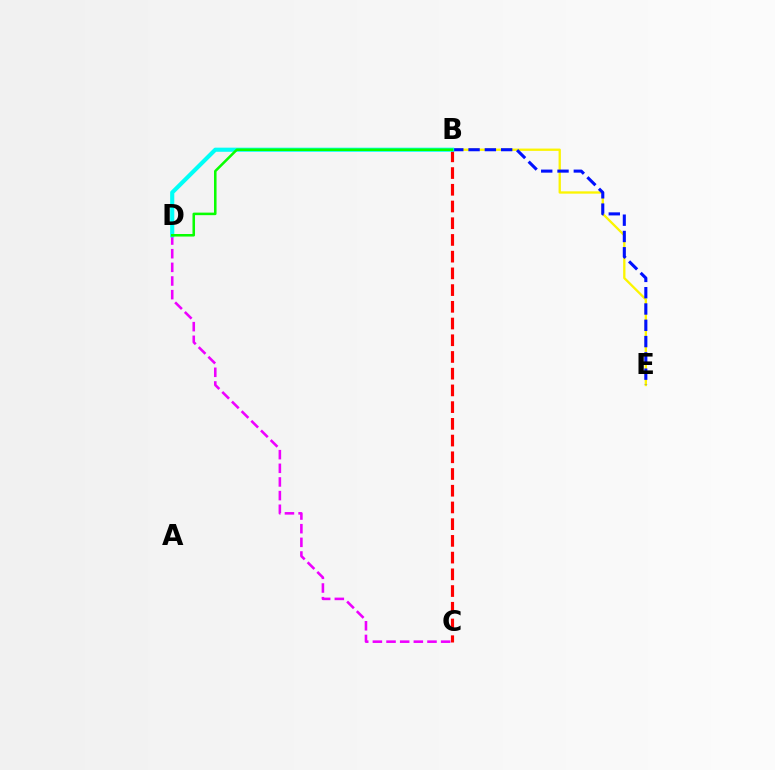{('C', 'D'): [{'color': '#ee00ff', 'line_style': 'dashed', 'thickness': 1.85}], ('B', 'C'): [{'color': '#ff0000', 'line_style': 'dashed', 'thickness': 2.27}], ('B', 'E'): [{'color': '#fcf500', 'line_style': 'solid', 'thickness': 1.66}, {'color': '#0010ff', 'line_style': 'dashed', 'thickness': 2.21}], ('B', 'D'): [{'color': '#00fff6', 'line_style': 'solid', 'thickness': 2.97}, {'color': '#08ff00', 'line_style': 'solid', 'thickness': 1.83}]}